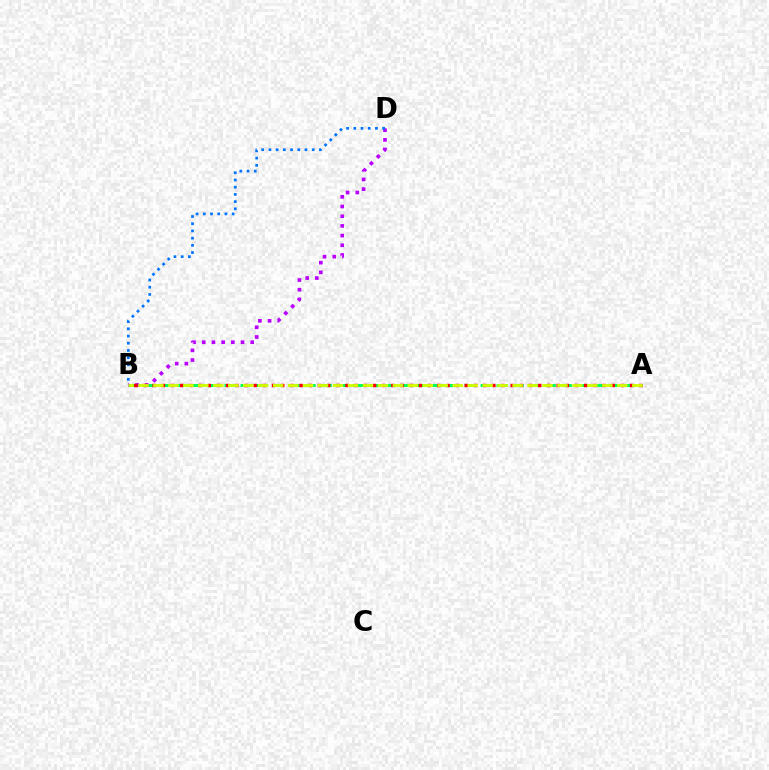{('A', 'B'): [{'color': '#00ff5c', 'line_style': 'dashed', 'thickness': 2.17}, {'color': '#ff0000', 'line_style': 'dotted', 'thickness': 2.49}, {'color': '#d1ff00', 'line_style': 'dashed', 'thickness': 2.03}], ('B', 'D'): [{'color': '#b900ff', 'line_style': 'dotted', 'thickness': 2.63}, {'color': '#0074ff', 'line_style': 'dotted', 'thickness': 1.96}]}